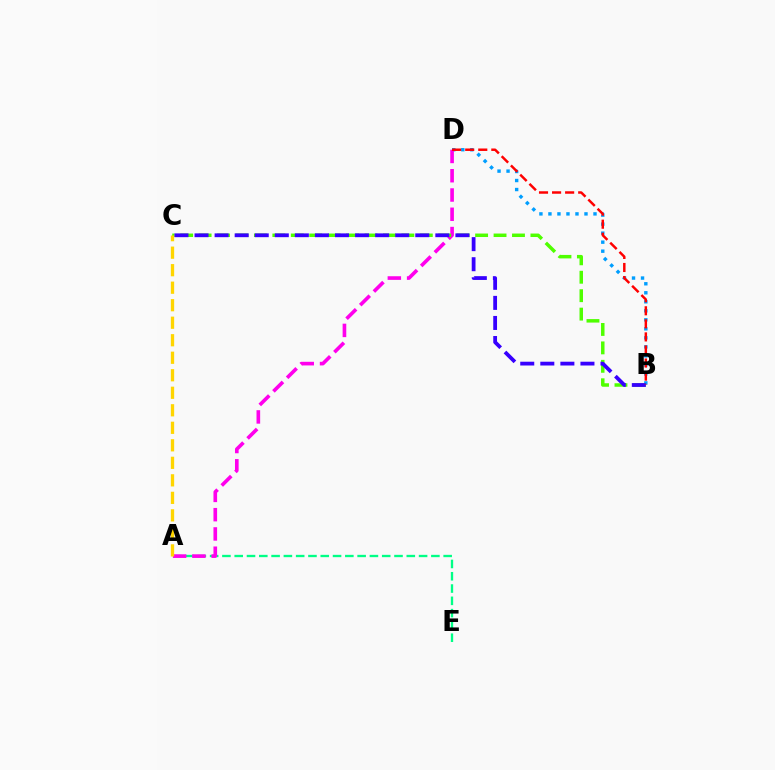{('B', 'D'): [{'color': '#009eff', 'line_style': 'dotted', 'thickness': 2.45}, {'color': '#ff0000', 'line_style': 'dashed', 'thickness': 1.77}], ('A', 'E'): [{'color': '#00ff86', 'line_style': 'dashed', 'thickness': 1.67}], ('A', 'D'): [{'color': '#ff00ed', 'line_style': 'dashed', 'thickness': 2.62}], ('B', 'C'): [{'color': '#4fff00', 'line_style': 'dashed', 'thickness': 2.5}, {'color': '#3700ff', 'line_style': 'dashed', 'thickness': 2.73}], ('A', 'C'): [{'color': '#ffd500', 'line_style': 'dashed', 'thickness': 2.38}]}